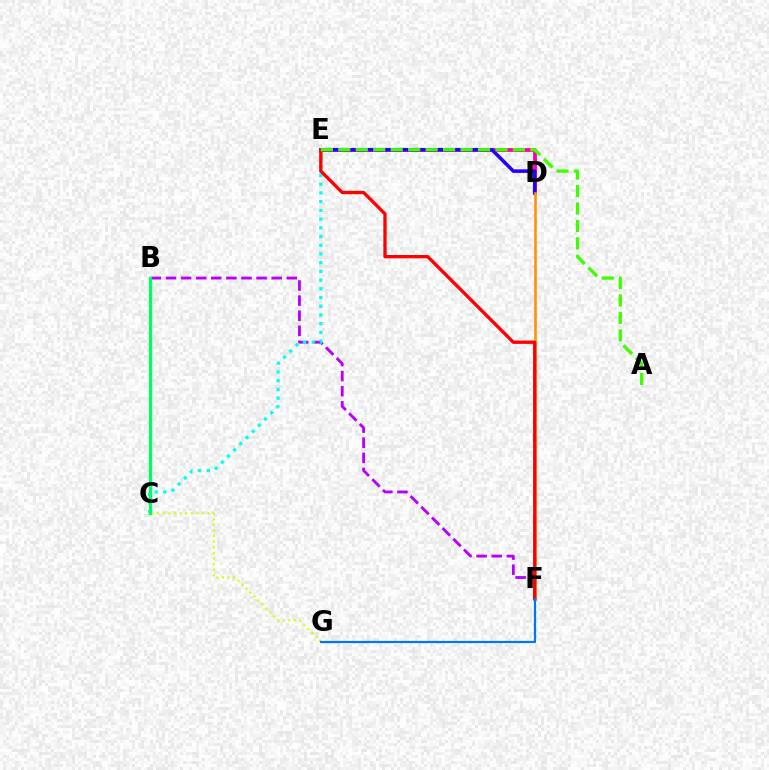{('C', 'G'): [{'color': '#d1ff00', 'line_style': 'dotted', 'thickness': 1.52}], ('D', 'E'): [{'color': '#ff00ac', 'line_style': 'solid', 'thickness': 2.76}, {'color': '#2500ff', 'line_style': 'solid', 'thickness': 2.56}], ('B', 'F'): [{'color': '#b900ff', 'line_style': 'dashed', 'thickness': 2.05}], ('D', 'F'): [{'color': '#ff9400', 'line_style': 'solid', 'thickness': 1.89}], ('C', 'E'): [{'color': '#00fff6', 'line_style': 'dotted', 'thickness': 2.37}], ('E', 'F'): [{'color': '#ff0000', 'line_style': 'solid', 'thickness': 2.39}], ('F', 'G'): [{'color': '#0074ff', 'line_style': 'solid', 'thickness': 1.58}], ('A', 'E'): [{'color': '#3dff00', 'line_style': 'dashed', 'thickness': 2.37}], ('B', 'C'): [{'color': '#00ff5c', 'line_style': 'solid', 'thickness': 2.33}]}